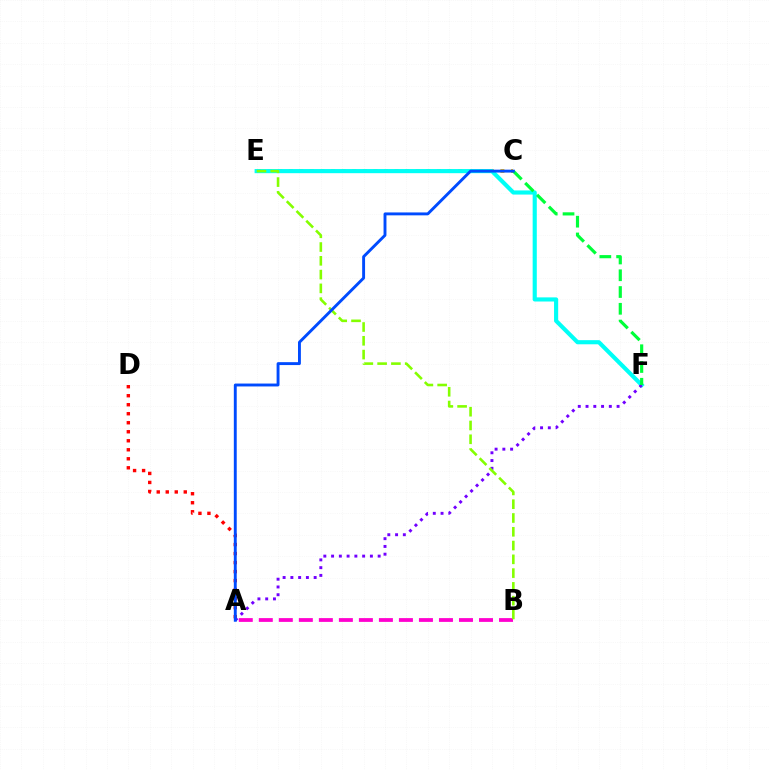{('C', 'E'): [{'color': '#ffbd00', 'line_style': 'dotted', 'thickness': 2.88}], ('A', 'D'): [{'color': '#ff0000', 'line_style': 'dotted', 'thickness': 2.45}], ('A', 'B'): [{'color': '#ff00cf', 'line_style': 'dashed', 'thickness': 2.72}], ('E', 'F'): [{'color': '#00fff6', 'line_style': 'solid', 'thickness': 2.98}], ('A', 'F'): [{'color': '#7200ff', 'line_style': 'dotted', 'thickness': 2.11}], ('C', 'F'): [{'color': '#00ff39', 'line_style': 'dashed', 'thickness': 2.28}], ('B', 'E'): [{'color': '#84ff00', 'line_style': 'dashed', 'thickness': 1.87}], ('A', 'C'): [{'color': '#004bff', 'line_style': 'solid', 'thickness': 2.09}]}